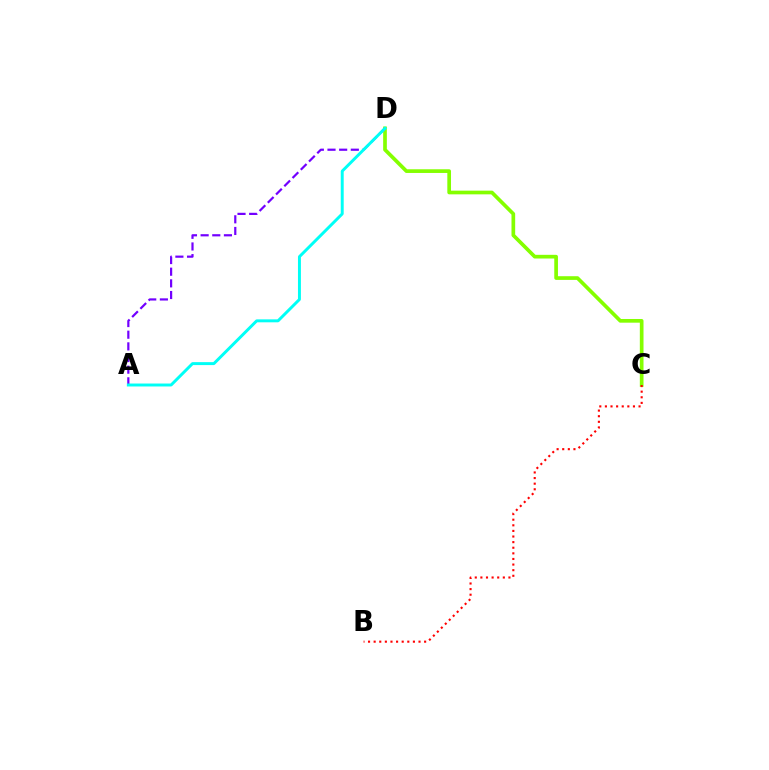{('C', 'D'): [{'color': '#84ff00', 'line_style': 'solid', 'thickness': 2.66}], ('B', 'C'): [{'color': '#ff0000', 'line_style': 'dotted', 'thickness': 1.52}], ('A', 'D'): [{'color': '#7200ff', 'line_style': 'dashed', 'thickness': 1.58}, {'color': '#00fff6', 'line_style': 'solid', 'thickness': 2.12}]}